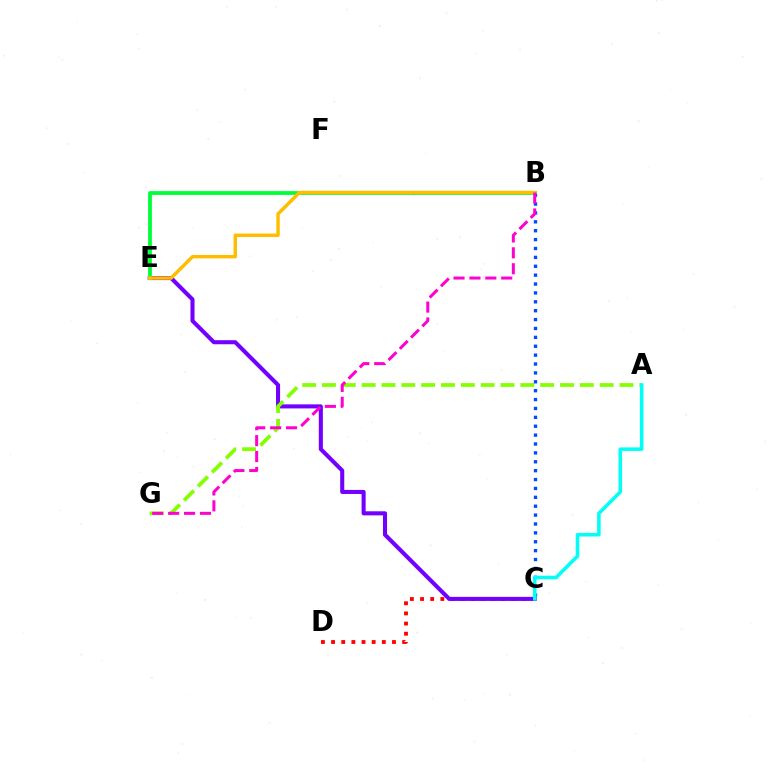{('C', 'D'): [{'color': '#ff0000', 'line_style': 'dotted', 'thickness': 2.76}], ('C', 'E'): [{'color': '#7200ff', 'line_style': 'solid', 'thickness': 2.93}], ('B', 'E'): [{'color': '#00ff39', 'line_style': 'solid', 'thickness': 2.74}, {'color': '#ffbd00', 'line_style': 'solid', 'thickness': 2.49}], ('A', 'G'): [{'color': '#84ff00', 'line_style': 'dashed', 'thickness': 2.69}], ('B', 'C'): [{'color': '#004bff', 'line_style': 'dotted', 'thickness': 2.41}], ('A', 'C'): [{'color': '#00fff6', 'line_style': 'solid', 'thickness': 2.56}], ('B', 'G'): [{'color': '#ff00cf', 'line_style': 'dashed', 'thickness': 2.16}]}